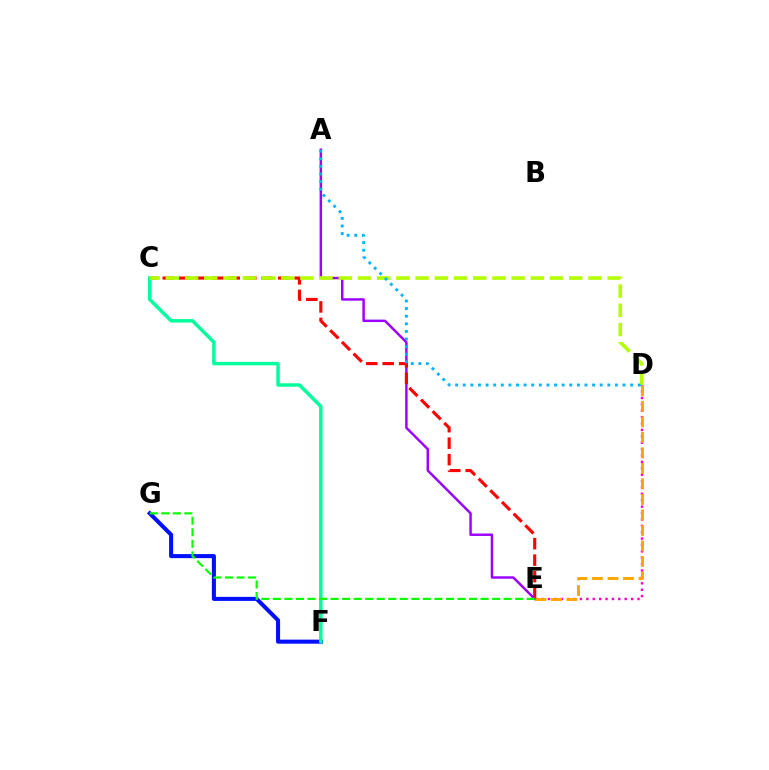{('F', 'G'): [{'color': '#0010ff', 'line_style': 'solid', 'thickness': 2.92}], ('D', 'E'): [{'color': '#ff00bd', 'line_style': 'dotted', 'thickness': 1.74}, {'color': '#ffa500', 'line_style': 'dashed', 'thickness': 2.11}], ('A', 'E'): [{'color': '#9b00ff', 'line_style': 'solid', 'thickness': 1.77}], ('C', 'E'): [{'color': '#ff0000', 'line_style': 'dashed', 'thickness': 2.24}], ('C', 'F'): [{'color': '#00ff9d', 'line_style': 'solid', 'thickness': 2.5}], ('C', 'D'): [{'color': '#b3ff00', 'line_style': 'dashed', 'thickness': 2.61}], ('E', 'G'): [{'color': '#08ff00', 'line_style': 'dashed', 'thickness': 1.57}], ('A', 'D'): [{'color': '#00b5ff', 'line_style': 'dotted', 'thickness': 2.07}]}